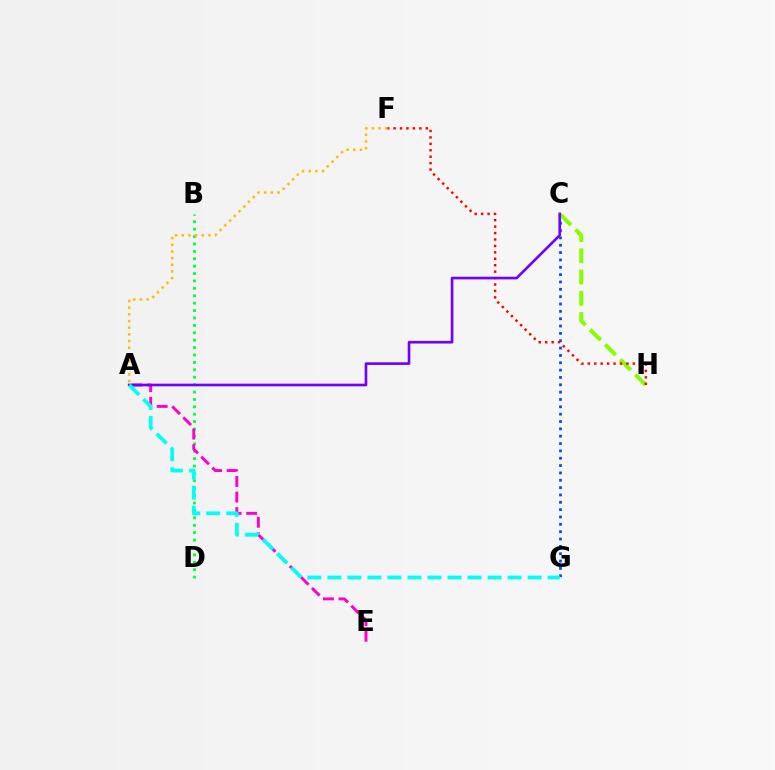{('C', 'G'): [{'color': '#004bff', 'line_style': 'dotted', 'thickness': 2.0}], ('B', 'D'): [{'color': '#00ff39', 'line_style': 'dotted', 'thickness': 2.01}], ('A', 'E'): [{'color': '#ff00cf', 'line_style': 'dashed', 'thickness': 2.12}], ('C', 'H'): [{'color': '#84ff00', 'line_style': 'dashed', 'thickness': 2.89}], ('A', 'F'): [{'color': '#ffbd00', 'line_style': 'dotted', 'thickness': 1.81}], ('F', 'H'): [{'color': '#ff0000', 'line_style': 'dotted', 'thickness': 1.75}], ('A', 'C'): [{'color': '#7200ff', 'line_style': 'solid', 'thickness': 1.91}], ('A', 'G'): [{'color': '#00fff6', 'line_style': 'dashed', 'thickness': 2.72}]}